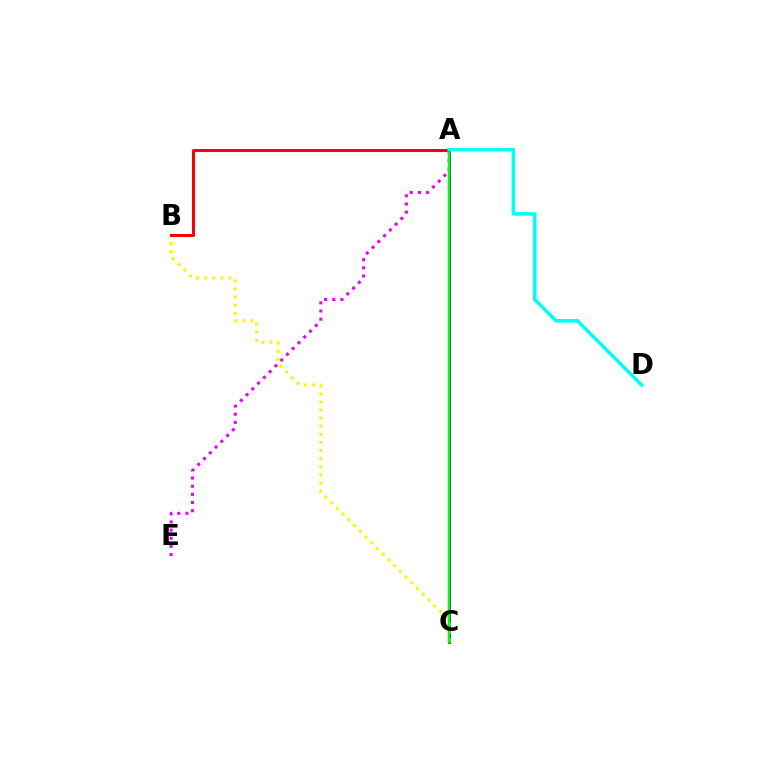{('A', 'C'): [{'color': '#0010ff', 'line_style': 'solid', 'thickness': 1.93}, {'color': '#08ff00', 'line_style': 'solid', 'thickness': 1.79}], ('A', 'E'): [{'color': '#ee00ff', 'line_style': 'dotted', 'thickness': 2.22}], ('B', 'C'): [{'color': '#fcf500', 'line_style': 'dotted', 'thickness': 2.2}], ('A', 'B'): [{'color': '#ff0000', 'line_style': 'solid', 'thickness': 2.16}], ('A', 'D'): [{'color': '#00fff6', 'line_style': 'solid', 'thickness': 2.55}]}